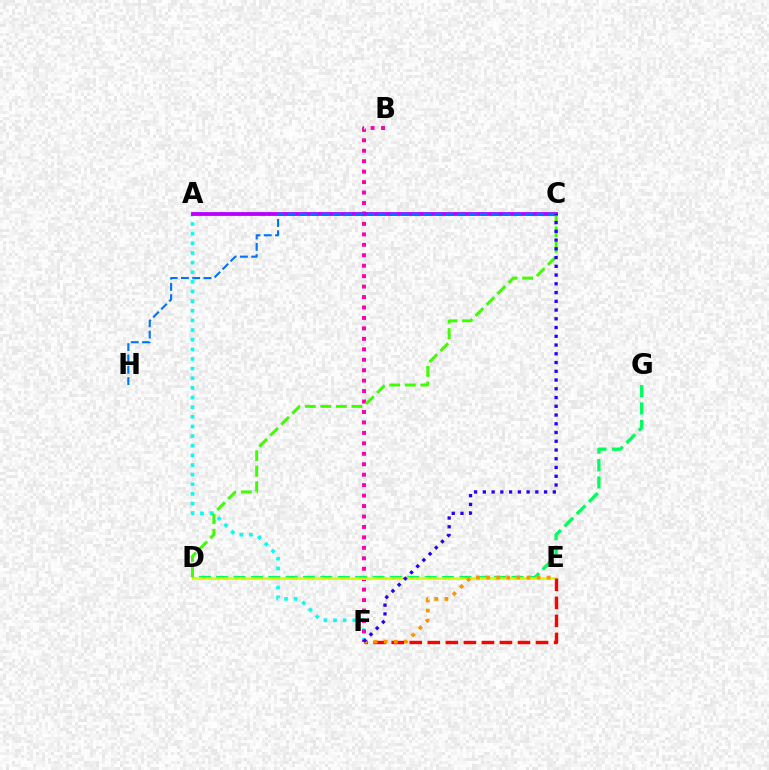{('A', 'F'): [{'color': '#00fff6', 'line_style': 'dotted', 'thickness': 2.62}], ('D', 'G'): [{'color': '#00ff5c', 'line_style': 'dashed', 'thickness': 2.36}], ('B', 'F'): [{'color': '#ff00ac', 'line_style': 'dotted', 'thickness': 2.84}], ('A', 'C'): [{'color': '#b900ff', 'line_style': 'solid', 'thickness': 2.75}], ('C', 'H'): [{'color': '#0074ff', 'line_style': 'dashed', 'thickness': 1.54}], ('D', 'E'): [{'color': '#d1ff00', 'line_style': 'solid', 'thickness': 1.93}], ('E', 'F'): [{'color': '#ff0000', 'line_style': 'dashed', 'thickness': 2.45}, {'color': '#ff9400', 'line_style': 'dotted', 'thickness': 2.74}], ('C', 'D'): [{'color': '#3dff00', 'line_style': 'dashed', 'thickness': 2.11}], ('C', 'F'): [{'color': '#2500ff', 'line_style': 'dotted', 'thickness': 2.38}]}